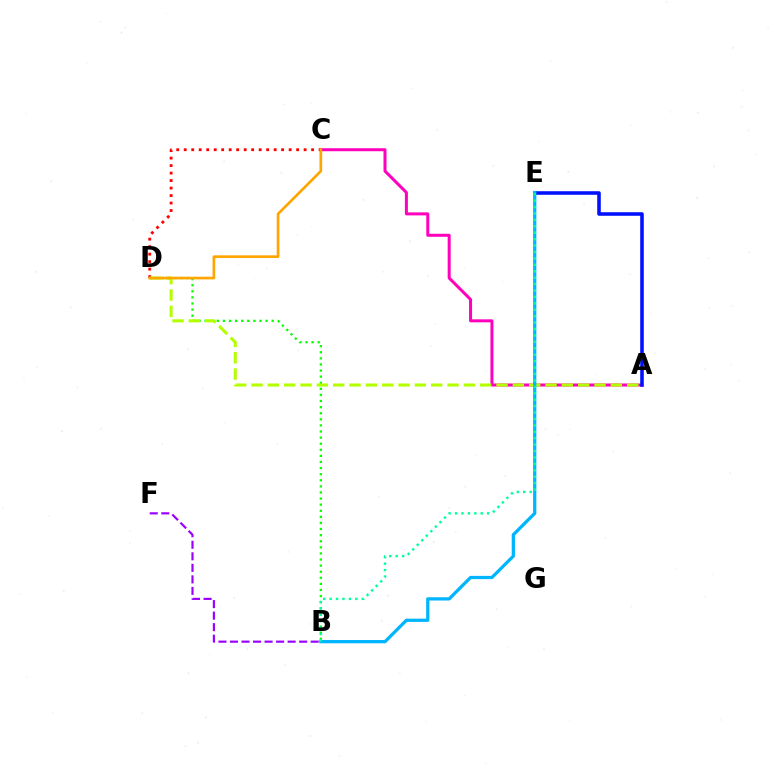{('B', 'F'): [{'color': '#9b00ff', 'line_style': 'dashed', 'thickness': 1.57}], ('A', 'C'): [{'color': '#ff00bd', 'line_style': 'solid', 'thickness': 2.17}], ('C', 'D'): [{'color': '#ff0000', 'line_style': 'dotted', 'thickness': 2.04}, {'color': '#ffa500', 'line_style': 'solid', 'thickness': 1.92}], ('B', 'D'): [{'color': '#08ff00', 'line_style': 'dotted', 'thickness': 1.66}], ('A', 'E'): [{'color': '#0010ff', 'line_style': 'solid', 'thickness': 2.57}], ('A', 'D'): [{'color': '#b3ff00', 'line_style': 'dashed', 'thickness': 2.22}], ('B', 'E'): [{'color': '#00b5ff', 'line_style': 'solid', 'thickness': 2.34}, {'color': '#00ff9d', 'line_style': 'dotted', 'thickness': 1.74}]}